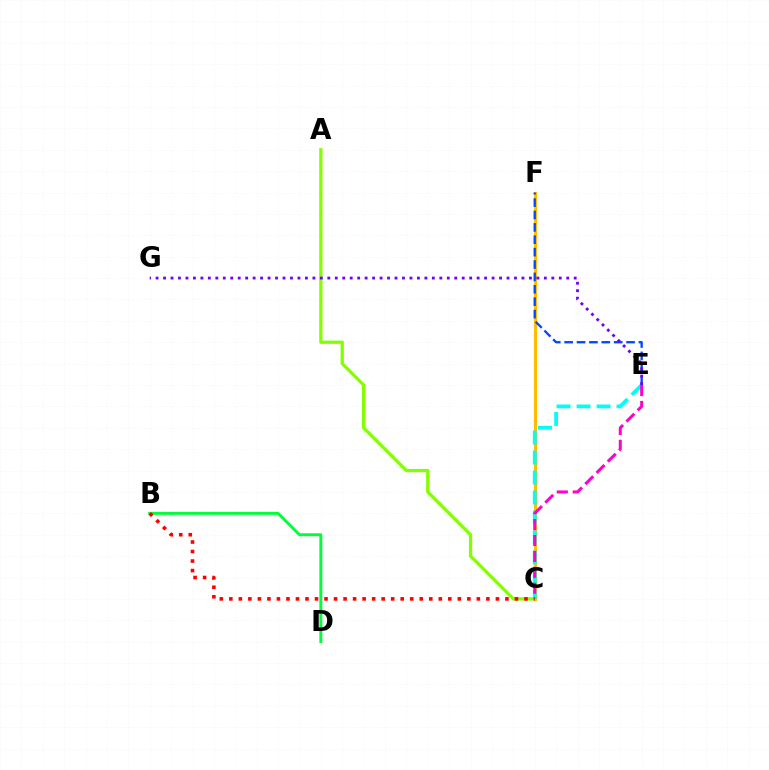{('C', 'F'): [{'color': '#ffbd00', 'line_style': 'solid', 'thickness': 2.24}], ('E', 'F'): [{'color': '#004bff', 'line_style': 'dashed', 'thickness': 1.68}], ('A', 'C'): [{'color': '#84ff00', 'line_style': 'solid', 'thickness': 2.35}], ('C', 'E'): [{'color': '#00fff6', 'line_style': 'dashed', 'thickness': 2.72}, {'color': '#ff00cf', 'line_style': 'dashed', 'thickness': 2.16}], ('E', 'G'): [{'color': '#7200ff', 'line_style': 'dotted', 'thickness': 2.03}], ('B', 'D'): [{'color': '#00ff39', 'line_style': 'solid', 'thickness': 2.11}], ('B', 'C'): [{'color': '#ff0000', 'line_style': 'dotted', 'thickness': 2.59}]}